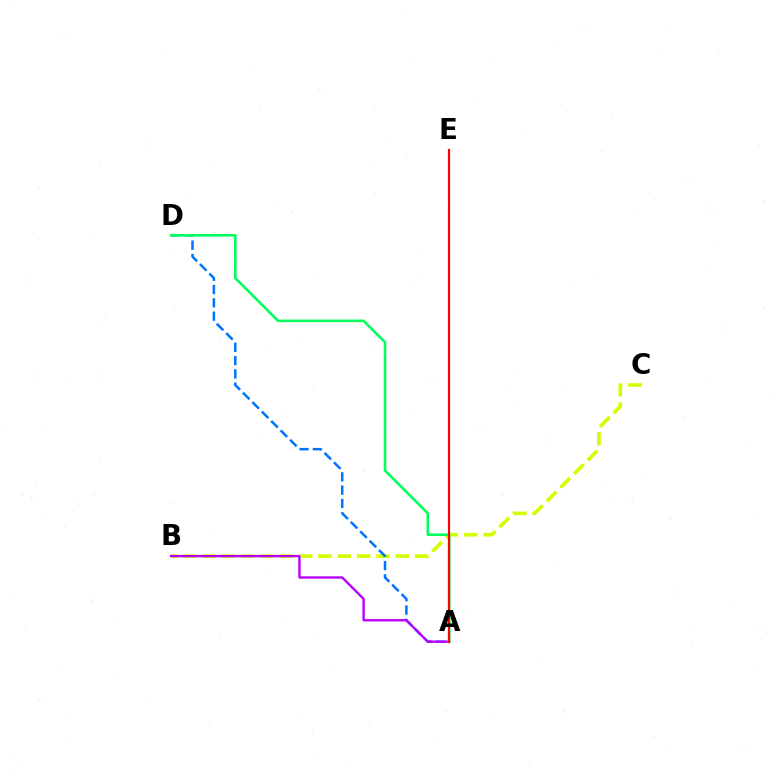{('B', 'C'): [{'color': '#d1ff00', 'line_style': 'dashed', 'thickness': 2.63}], ('A', 'D'): [{'color': '#0074ff', 'line_style': 'dashed', 'thickness': 1.81}, {'color': '#00ff5c', 'line_style': 'solid', 'thickness': 1.85}], ('A', 'B'): [{'color': '#b900ff', 'line_style': 'solid', 'thickness': 1.7}], ('A', 'E'): [{'color': '#ff0000', 'line_style': 'solid', 'thickness': 1.56}]}